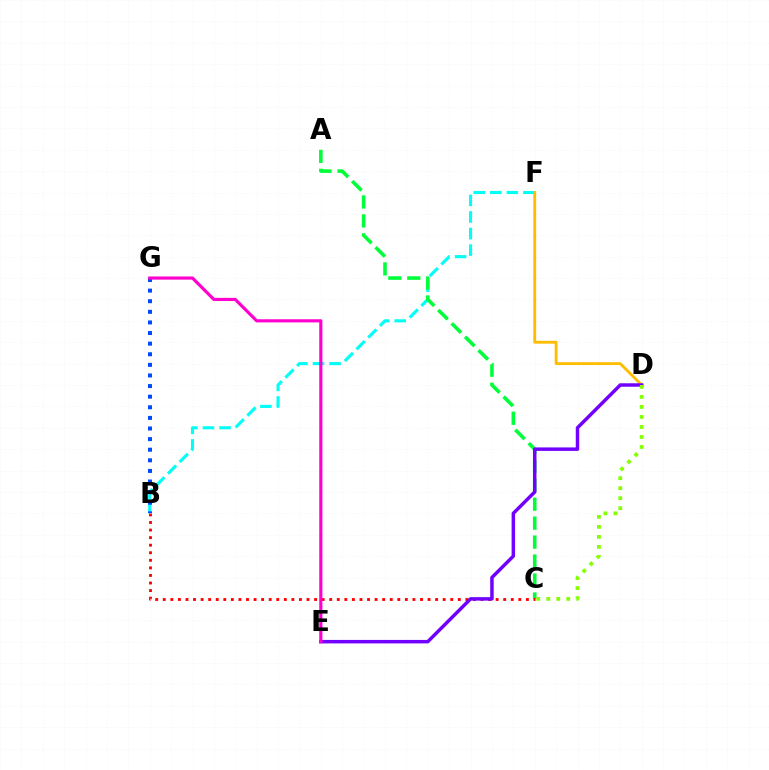{('B', 'F'): [{'color': '#00fff6', 'line_style': 'dashed', 'thickness': 2.25}], ('D', 'F'): [{'color': '#ffbd00', 'line_style': 'solid', 'thickness': 2.06}], ('B', 'G'): [{'color': '#004bff', 'line_style': 'dotted', 'thickness': 2.88}], ('A', 'C'): [{'color': '#00ff39', 'line_style': 'dashed', 'thickness': 2.58}], ('B', 'C'): [{'color': '#ff0000', 'line_style': 'dotted', 'thickness': 2.06}], ('D', 'E'): [{'color': '#7200ff', 'line_style': 'solid', 'thickness': 2.5}], ('C', 'D'): [{'color': '#84ff00', 'line_style': 'dotted', 'thickness': 2.72}], ('E', 'G'): [{'color': '#ff00cf', 'line_style': 'solid', 'thickness': 2.27}]}